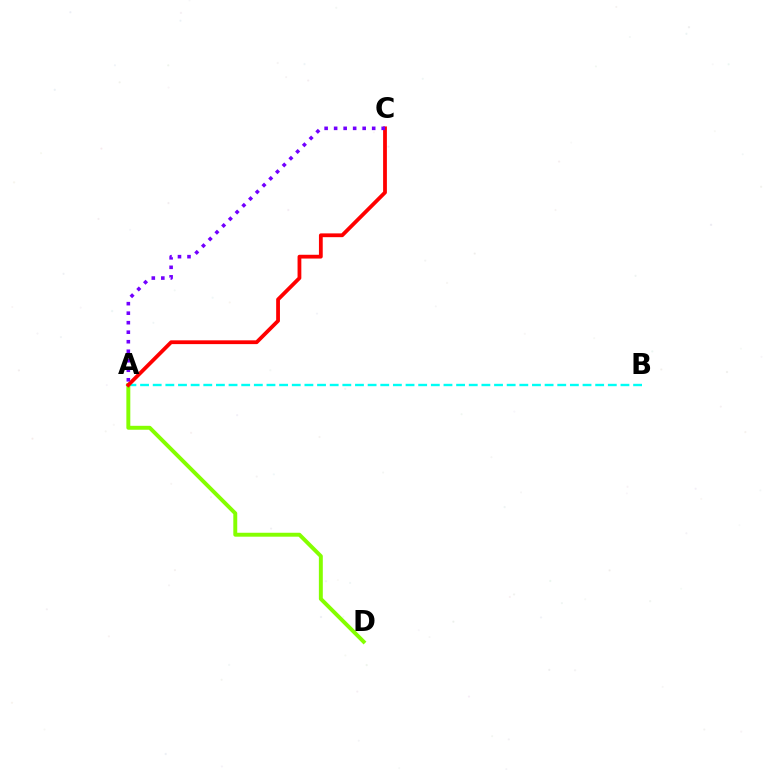{('A', 'B'): [{'color': '#00fff6', 'line_style': 'dashed', 'thickness': 1.72}], ('A', 'D'): [{'color': '#84ff00', 'line_style': 'solid', 'thickness': 2.83}], ('A', 'C'): [{'color': '#ff0000', 'line_style': 'solid', 'thickness': 2.73}, {'color': '#7200ff', 'line_style': 'dotted', 'thickness': 2.58}]}